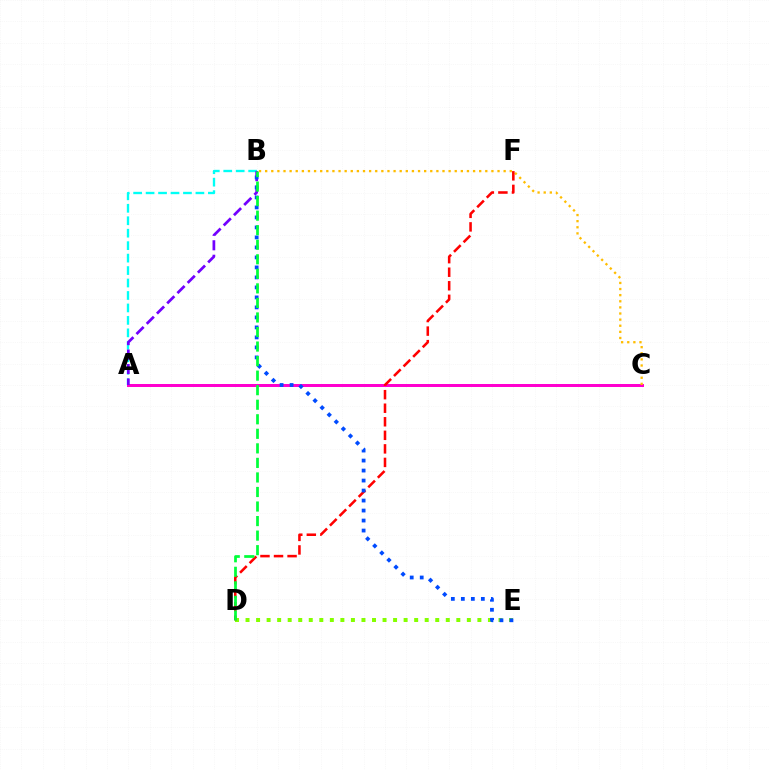{('A', 'C'): [{'color': '#ff00cf', 'line_style': 'solid', 'thickness': 2.16}], ('A', 'B'): [{'color': '#00fff6', 'line_style': 'dashed', 'thickness': 1.69}, {'color': '#7200ff', 'line_style': 'dashed', 'thickness': 1.97}], ('D', 'E'): [{'color': '#84ff00', 'line_style': 'dotted', 'thickness': 2.86}], ('B', 'C'): [{'color': '#ffbd00', 'line_style': 'dotted', 'thickness': 1.66}], ('D', 'F'): [{'color': '#ff0000', 'line_style': 'dashed', 'thickness': 1.84}], ('B', 'E'): [{'color': '#004bff', 'line_style': 'dotted', 'thickness': 2.72}], ('B', 'D'): [{'color': '#00ff39', 'line_style': 'dashed', 'thickness': 1.98}]}